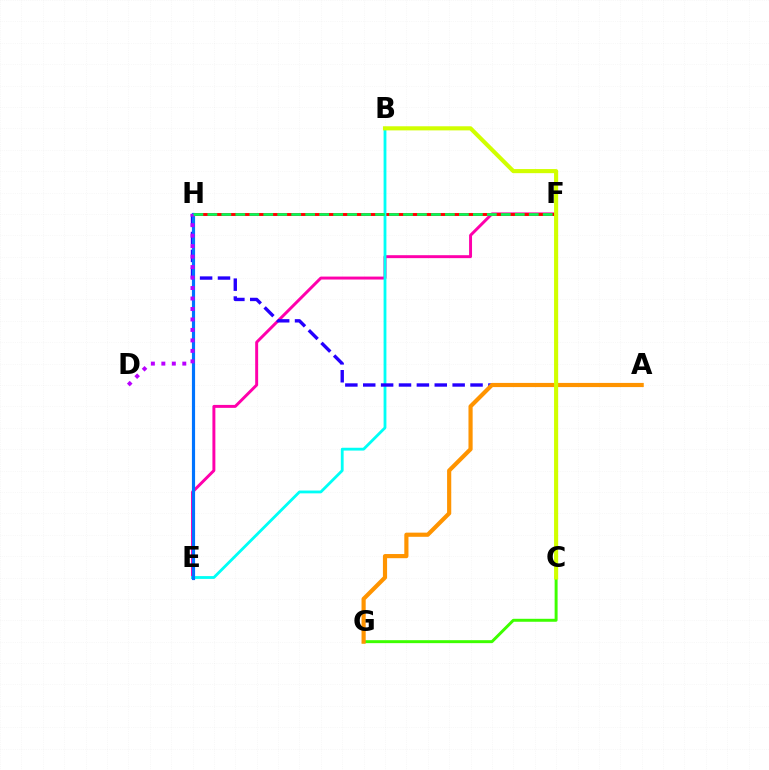{('E', 'F'): [{'color': '#ff00ac', 'line_style': 'solid', 'thickness': 2.12}], ('F', 'H'): [{'color': '#ff0000', 'line_style': 'solid', 'thickness': 2.1}, {'color': '#00ff5c', 'line_style': 'dashed', 'thickness': 1.9}], ('B', 'E'): [{'color': '#00fff6', 'line_style': 'solid', 'thickness': 2.03}], ('A', 'H'): [{'color': '#2500ff', 'line_style': 'dashed', 'thickness': 2.43}], ('E', 'H'): [{'color': '#0074ff', 'line_style': 'solid', 'thickness': 2.28}], ('C', 'G'): [{'color': '#3dff00', 'line_style': 'solid', 'thickness': 2.13}], ('A', 'G'): [{'color': '#ff9400', 'line_style': 'solid', 'thickness': 3.0}], ('D', 'H'): [{'color': '#b900ff', 'line_style': 'dotted', 'thickness': 2.85}], ('B', 'C'): [{'color': '#d1ff00', 'line_style': 'solid', 'thickness': 2.96}]}